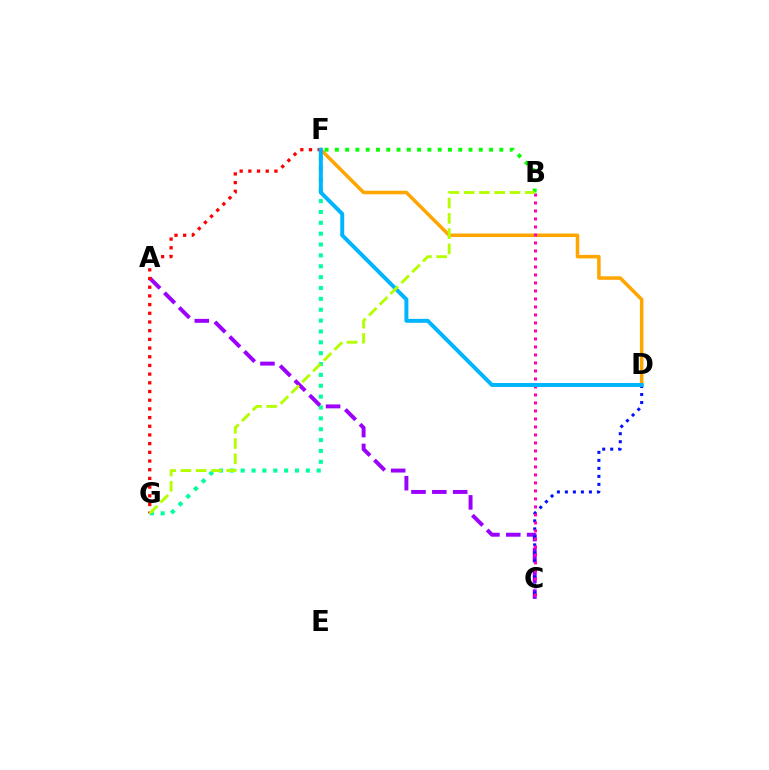{('F', 'G'): [{'color': '#00ff9d', 'line_style': 'dotted', 'thickness': 2.95}, {'color': '#ff0000', 'line_style': 'dotted', 'thickness': 2.36}], ('D', 'F'): [{'color': '#ffa500', 'line_style': 'solid', 'thickness': 2.53}, {'color': '#00b5ff', 'line_style': 'solid', 'thickness': 2.85}], ('A', 'C'): [{'color': '#9b00ff', 'line_style': 'dashed', 'thickness': 2.83}], ('C', 'D'): [{'color': '#0010ff', 'line_style': 'dotted', 'thickness': 2.18}], ('B', 'C'): [{'color': '#ff00bd', 'line_style': 'dotted', 'thickness': 2.17}], ('B', 'F'): [{'color': '#08ff00', 'line_style': 'dotted', 'thickness': 2.79}], ('B', 'G'): [{'color': '#b3ff00', 'line_style': 'dashed', 'thickness': 2.08}]}